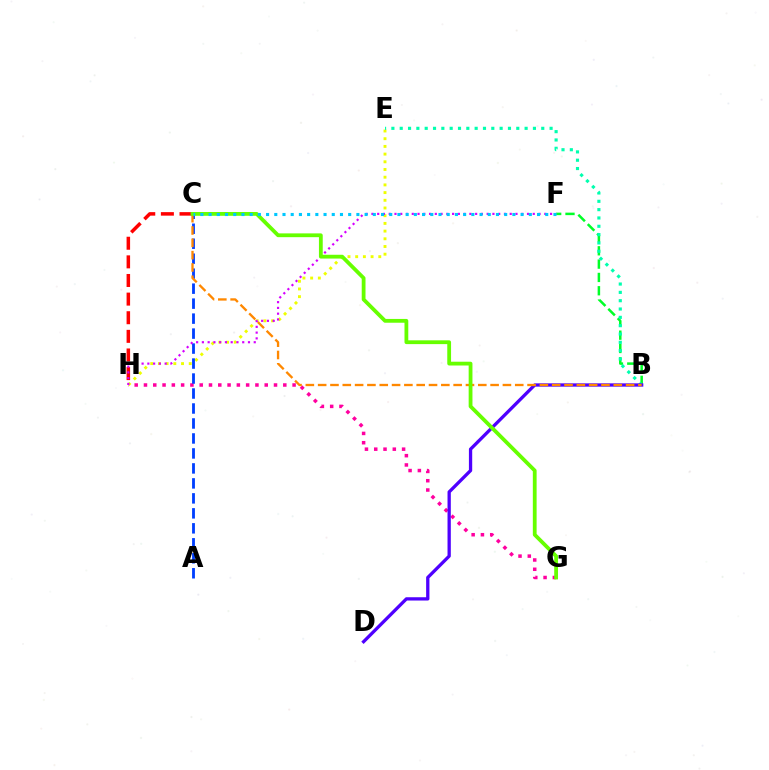{('B', 'F'): [{'color': '#00ff27', 'line_style': 'dashed', 'thickness': 1.81}], ('E', 'H'): [{'color': '#eeff00', 'line_style': 'dotted', 'thickness': 2.09}], ('C', 'H'): [{'color': '#ff0000', 'line_style': 'dashed', 'thickness': 2.53}], ('G', 'H'): [{'color': '#ff00a0', 'line_style': 'dotted', 'thickness': 2.52}], ('B', 'E'): [{'color': '#00ffaf', 'line_style': 'dotted', 'thickness': 2.26}], ('A', 'C'): [{'color': '#003fff', 'line_style': 'dashed', 'thickness': 2.03}], ('F', 'H'): [{'color': '#d600ff', 'line_style': 'dotted', 'thickness': 1.57}], ('B', 'D'): [{'color': '#4f00ff', 'line_style': 'solid', 'thickness': 2.37}], ('B', 'C'): [{'color': '#ff8800', 'line_style': 'dashed', 'thickness': 1.67}], ('C', 'G'): [{'color': '#66ff00', 'line_style': 'solid', 'thickness': 2.73}], ('C', 'F'): [{'color': '#00c7ff', 'line_style': 'dotted', 'thickness': 2.23}]}